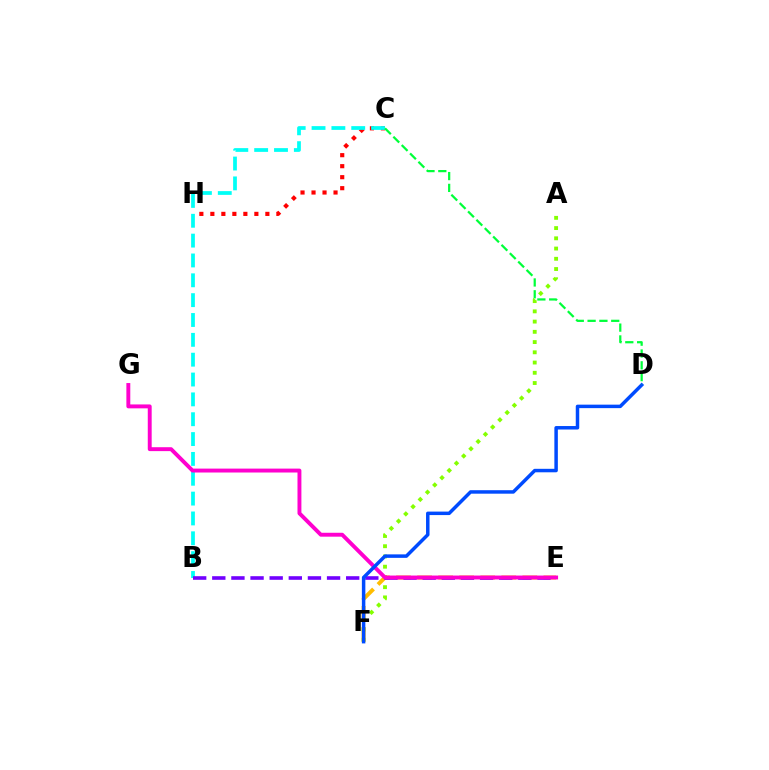{('A', 'F'): [{'color': '#84ff00', 'line_style': 'dotted', 'thickness': 2.78}], ('E', 'F'): [{'color': '#ffbd00', 'line_style': 'dashed', 'thickness': 2.86}], ('C', 'H'): [{'color': '#ff0000', 'line_style': 'dotted', 'thickness': 2.99}], ('B', 'C'): [{'color': '#00fff6', 'line_style': 'dashed', 'thickness': 2.7}], ('B', 'E'): [{'color': '#7200ff', 'line_style': 'dashed', 'thickness': 2.6}], ('E', 'G'): [{'color': '#ff00cf', 'line_style': 'solid', 'thickness': 2.81}], ('D', 'F'): [{'color': '#004bff', 'line_style': 'solid', 'thickness': 2.51}], ('C', 'D'): [{'color': '#00ff39', 'line_style': 'dashed', 'thickness': 1.61}]}